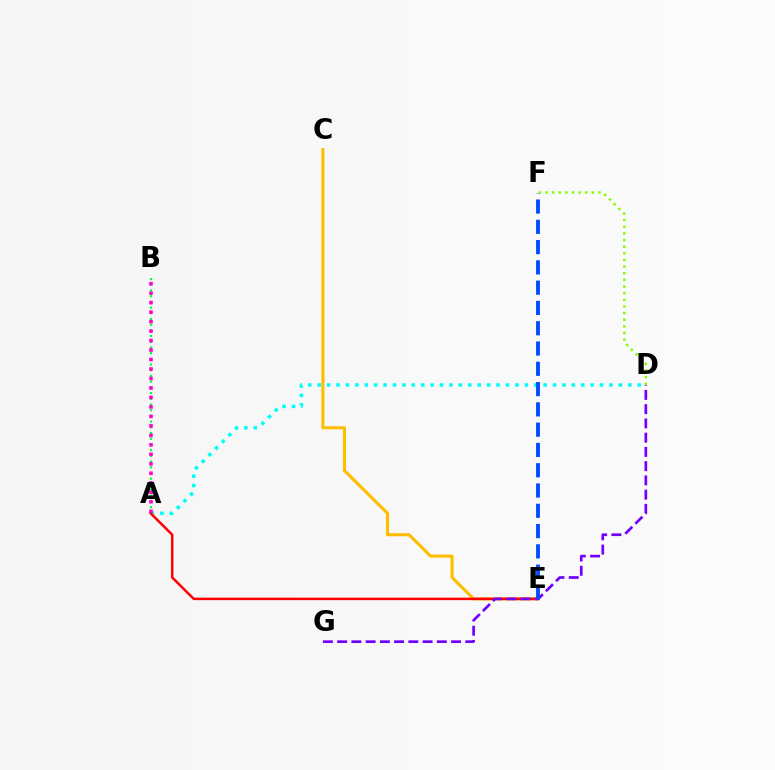{('A', 'B'): [{'color': '#00ff39', 'line_style': 'dotted', 'thickness': 1.55}, {'color': '#ff00cf', 'line_style': 'dotted', 'thickness': 2.58}], ('C', 'E'): [{'color': '#ffbd00', 'line_style': 'solid', 'thickness': 2.22}], ('A', 'D'): [{'color': '#00fff6', 'line_style': 'dotted', 'thickness': 2.56}], ('A', 'E'): [{'color': '#ff0000', 'line_style': 'solid', 'thickness': 1.79}], ('D', 'F'): [{'color': '#84ff00', 'line_style': 'dotted', 'thickness': 1.8}], ('D', 'G'): [{'color': '#7200ff', 'line_style': 'dashed', 'thickness': 1.93}], ('E', 'F'): [{'color': '#004bff', 'line_style': 'dashed', 'thickness': 2.76}]}